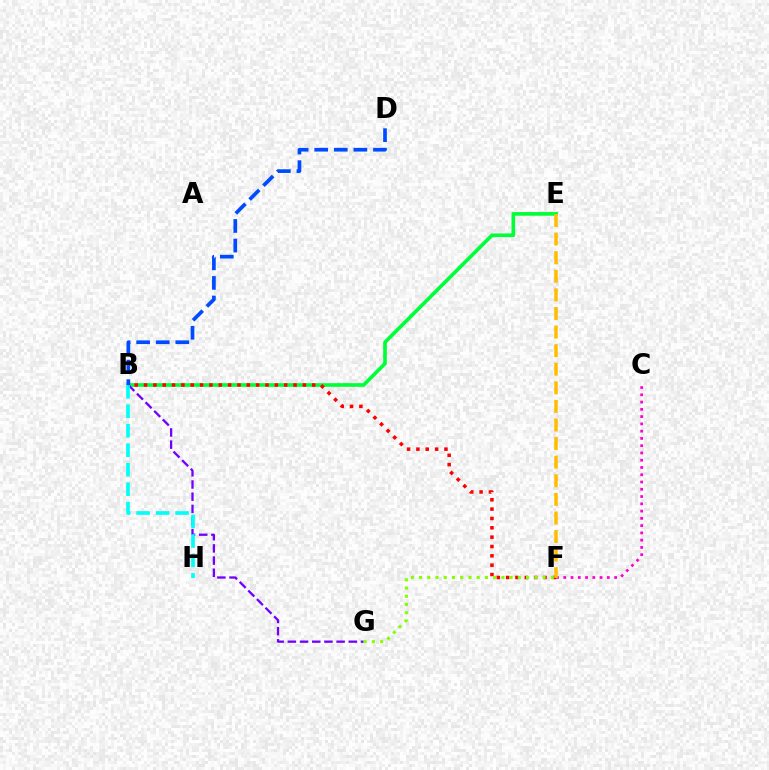{('B', 'E'): [{'color': '#00ff39', 'line_style': 'solid', 'thickness': 2.63}], ('B', 'G'): [{'color': '#7200ff', 'line_style': 'dashed', 'thickness': 1.66}], ('B', 'H'): [{'color': '#00fff6', 'line_style': 'dashed', 'thickness': 2.65}], ('C', 'F'): [{'color': '#ff00cf', 'line_style': 'dotted', 'thickness': 1.97}], ('B', 'F'): [{'color': '#ff0000', 'line_style': 'dotted', 'thickness': 2.54}], ('F', 'G'): [{'color': '#84ff00', 'line_style': 'dotted', 'thickness': 2.24}], ('B', 'D'): [{'color': '#004bff', 'line_style': 'dashed', 'thickness': 2.66}], ('E', 'F'): [{'color': '#ffbd00', 'line_style': 'dashed', 'thickness': 2.53}]}